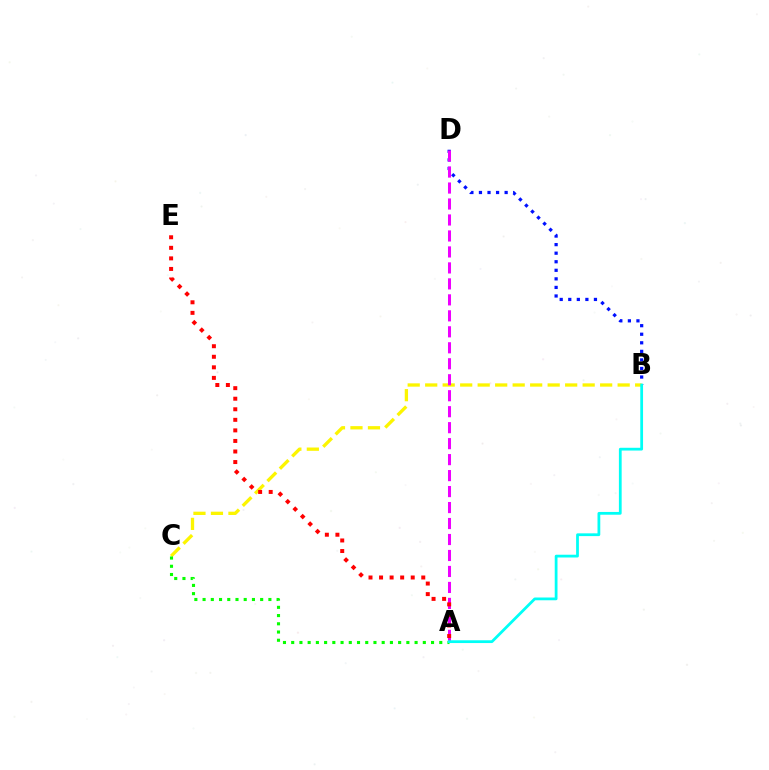{('B', 'D'): [{'color': '#0010ff', 'line_style': 'dotted', 'thickness': 2.33}], ('B', 'C'): [{'color': '#fcf500', 'line_style': 'dashed', 'thickness': 2.38}], ('A', 'C'): [{'color': '#08ff00', 'line_style': 'dotted', 'thickness': 2.23}], ('A', 'D'): [{'color': '#ee00ff', 'line_style': 'dashed', 'thickness': 2.17}], ('A', 'E'): [{'color': '#ff0000', 'line_style': 'dotted', 'thickness': 2.87}], ('A', 'B'): [{'color': '#00fff6', 'line_style': 'solid', 'thickness': 1.99}]}